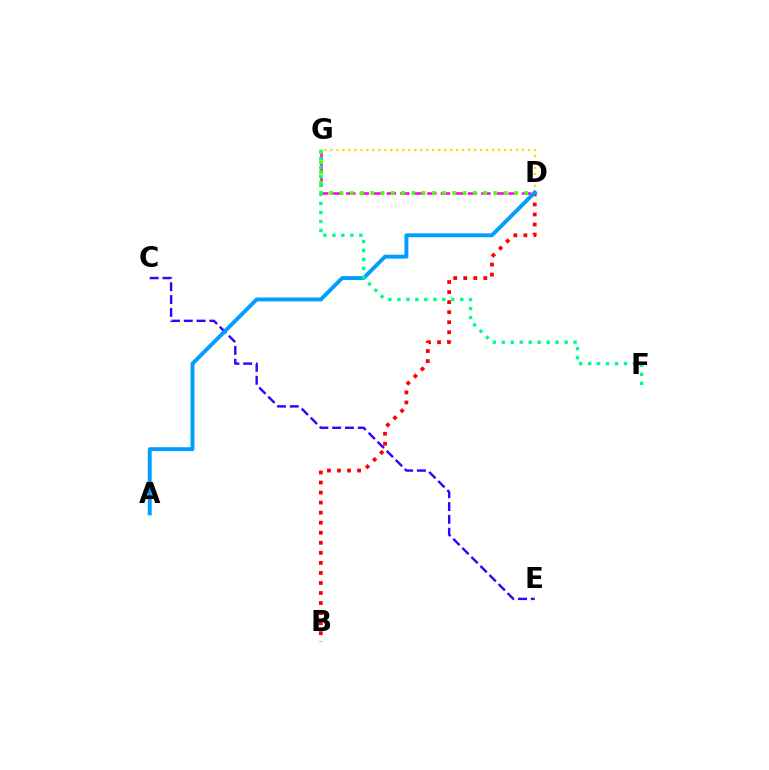{('B', 'D'): [{'color': '#ff0000', 'line_style': 'dotted', 'thickness': 2.73}], ('D', 'G'): [{'color': '#ff00ed', 'line_style': 'dashed', 'thickness': 1.84}, {'color': '#4fff00', 'line_style': 'dotted', 'thickness': 2.79}, {'color': '#ffd500', 'line_style': 'dotted', 'thickness': 1.63}], ('C', 'E'): [{'color': '#3700ff', 'line_style': 'dashed', 'thickness': 1.74}], ('A', 'D'): [{'color': '#009eff', 'line_style': 'solid', 'thickness': 2.82}], ('F', 'G'): [{'color': '#00ff86', 'line_style': 'dotted', 'thickness': 2.44}]}